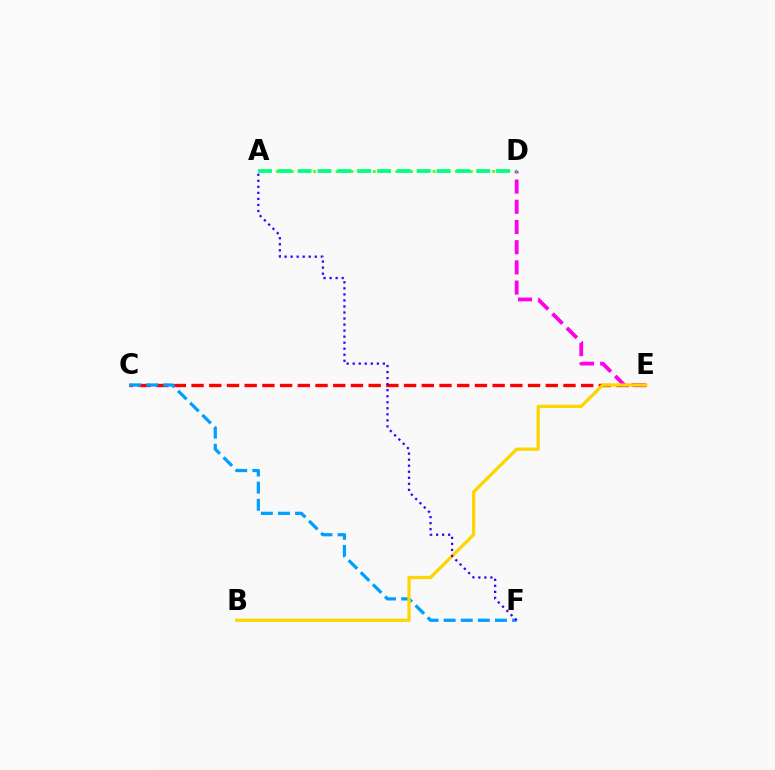{('C', 'E'): [{'color': '#ff0000', 'line_style': 'dashed', 'thickness': 2.41}], ('C', 'F'): [{'color': '#009eff', 'line_style': 'dashed', 'thickness': 2.32}], ('A', 'D'): [{'color': '#4fff00', 'line_style': 'dotted', 'thickness': 2.03}, {'color': '#00ff86', 'line_style': 'dashed', 'thickness': 2.7}], ('D', 'E'): [{'color': '#ff00ed', 'line_style': 'dashed', 'thickness': 2.74}], ('B', 'E'): [{'color': '#ffd500', 'line_style': 'solid', 'thickness': 2.34}], ('A', 'F'): [{'color': '#3700ff', 'line_style': 'dotted', 'thickness': 1.64}]}